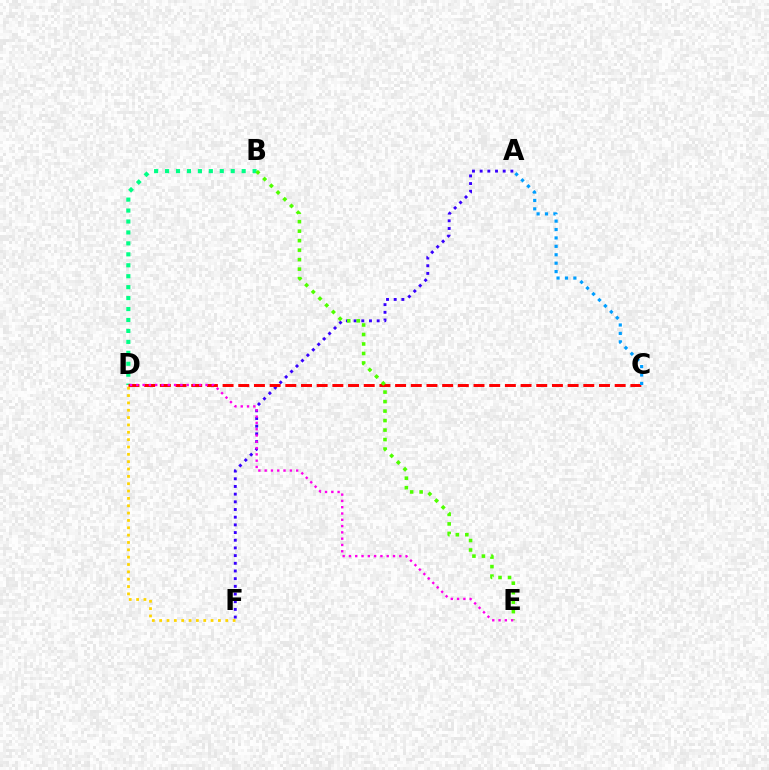{('B', 'D'): [{'color': '#00ff86', 'line_style': 'dotted', 'thickness': 2.97}], ('A', 'F'): [{'color': '#3700ff', 'line_style': 'dotted', 'thickness': 2.09}], ('C', 'D'): [{'color': '#ff0000', 'line_style': 'dashed', 'thickness': 2.13}], ('A', 'C'): [{'color': '#009eff', 'line_style': 'dotted', 'thickness': 2.29}], ('B', 'E'): [{'color': '#4fff00', 'line_style': 'dotted', 'thickness': 2.58}], ('D', 'F'): [{'color': '#ffd500', 'line_style': 'dotted', 'thickness': 2.0}], ('D', 'E'): [{'color': '#ff00ed', 'line_style': 'dotted', 'thickness': 1.71}]}